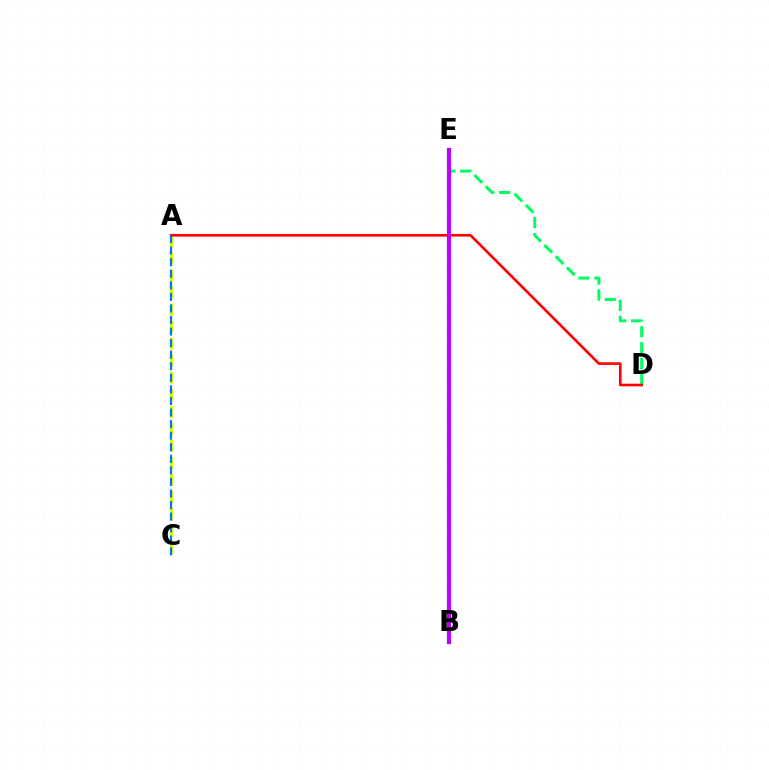{('D', 'E'): [{'color': '#00ff5c', 'line_style': 'dashed', 'thickness': 2.16}], ('A', 'C'): [{'color': '#d1ff00', 'line_style': 'dashed', 'thickness': 2.31}, {'color': '#0074ff', 'line_style': 'dashed', 'thickness': 1.57}], ('A', 'D'): [{'color': '#ff0000', 'line_style': 'solid', 'thickness': 1.88}], ('B', 'E'): [{'color': '#b900ff', 'line_style': 'solid', 'thickness': 2.99}]}